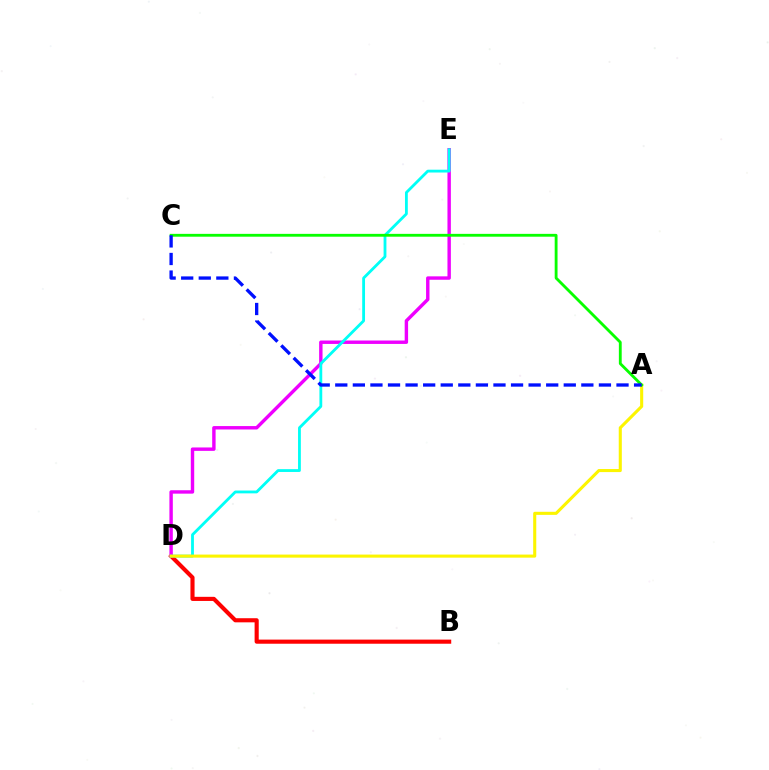{('B', 'D'): [{'color': '#ff0000', 'line_style': 'solid', 'thickness': 2.97}], ('D', 'E'): [{'color': '#ee00ff', 'line_style': 'solid', 'thickness': 2.46}, {'color': '#00fff6', 'line_style': 'solid', 'thickness': 2.03}], ('A', 'D'): [{'color': '#fcf500', 'line_style': 'solid', 'thickness': 2.21}], ('A', 'C'): [{'color': '#08ff00', 'line_style': 'solid', 'thickness': 2.04}, {'color': '#0010ff', 'line_style': 'dashed', 'thickness': 2.39}]}